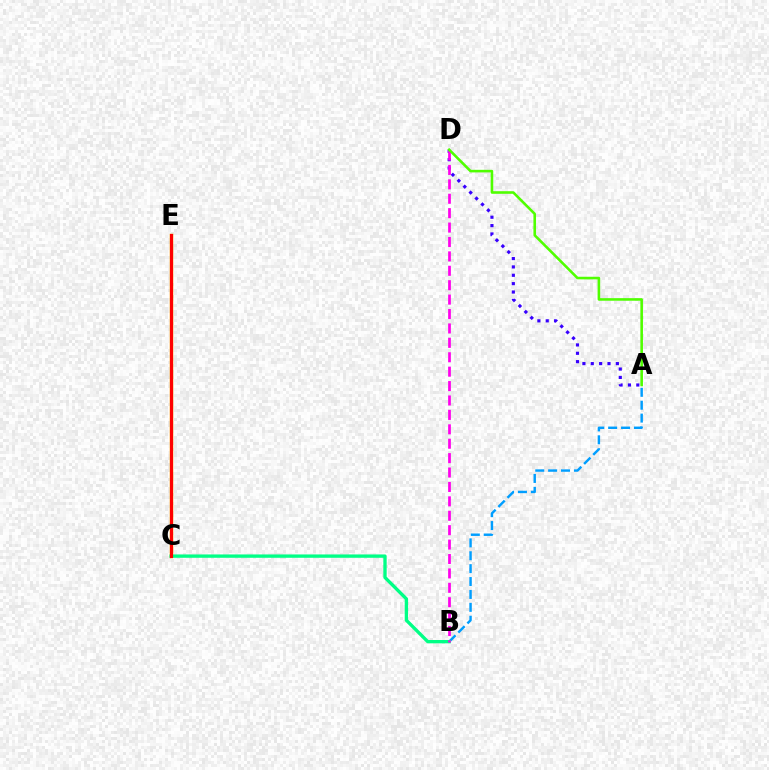{('A', 'B'): [{'color': '#009eff', 'line_style': 'dashed', 'thickness': 1.75}], ('A', 'D'): [{'color': '#3700ff', 'line_style': 'dotted', 'thickness': 2.27}, {'color': '#4fff00', 'line_style': 'solid', 'thickness': 1.87}], ('C', 'E'): [{'color': '#ffd500', 'line_style': 'solid', 'thickness': 2.46}, {'color': '#ff0000', 'line_style': 'solid', 'thickness': 2.28}], ('B', 'C'): [{'color': '#00ff86', 'line_style': 'solid', 'thickness': 2.4}], ('B', 'D'): [{'color': '#ff00ed', 'line_style': 'dashed', 'thickness': 1.96}]}